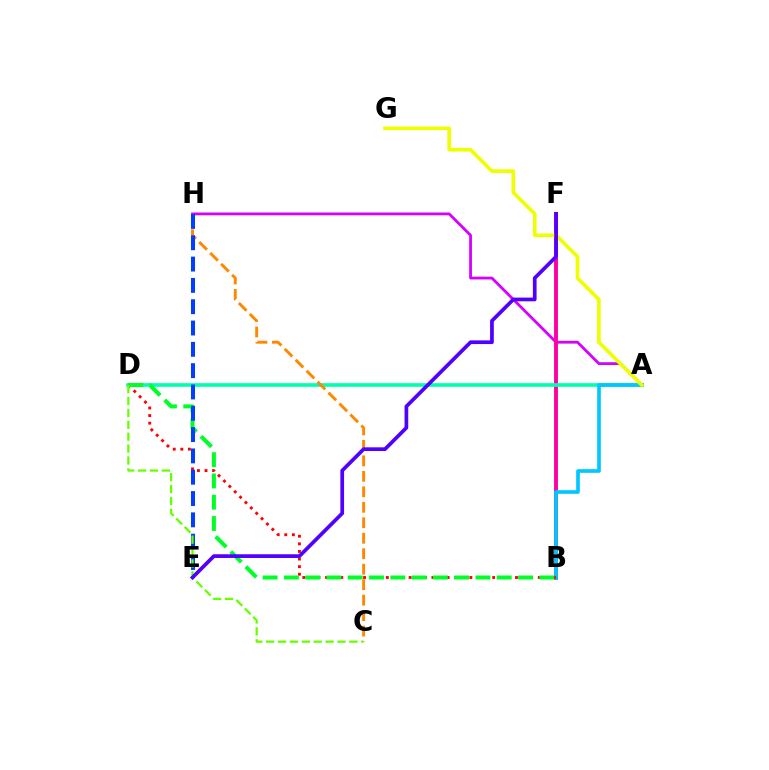{('A', 'H'): [{'color': '#d600ff', 'line_style': 'solid', 'thickness': 2.01}], ('B', 'F'): [{'color': '#ff00a0', 'line_style': 'solid', 'thickness': 2.8}], ('A', 'D'): [{'color': '#00ffaf', 'line_style': 'solid', 'thickness': 2.62}], ('A', 'B'): [{'color': '#00c7ff', 'line_style': 'solid', 'thickness': 2.63}], ('C', 'H'): [{'color': '#ff8800', 'line_style': 'dashed', 'thickness': 2.1}], ('A', 'G'): [{'color': '#eeff00', 'line_style': 'solid', 'thickness': 2.64}], ('B', 'D'): [{'color': '#ff0000', 'line_style': 'dotted', 'thickness': 2.06}, {'color': '#00ff27', 'line_style': 'dashed', 'thickness': 2.89}], ('E', 'H'): [{'color': '#003fff', 'line_style': 'dashed', 'thickness': 2.9}], ('C', 'D'): [{'color': '#66ff00', 'line_style': 'dashed', 'thickness': 1.62}], ('E', 'F'): [{'color': '#4f00ff', 'line_style': 'solid', 'thickness': 2.67}]}